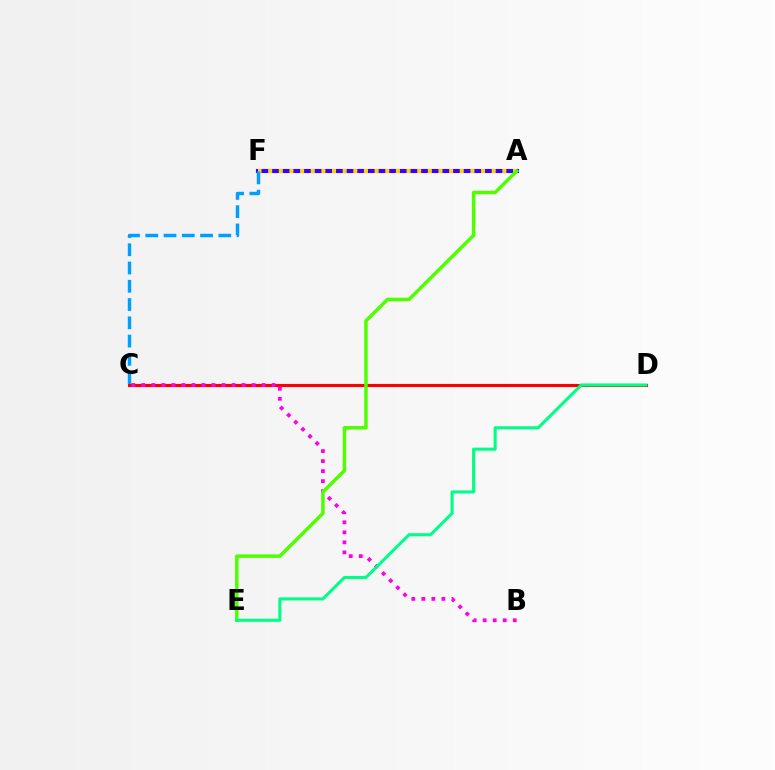{('A', 'F'): [{'color': '#3700ff', 'line_style': 'solid', 'thickness': 2.95}, {'color': '#ffd500', 'line_style': 'dotted', 'thickness': 2.89}], ('C', 'D'): [{'color': '#ff0000', 'line_style': 'solid', 'thickness': 2.23}], ('C', 'F'): [{'color': '#009eff', 'line_style': 'dashed', 'thickness': 2.48}], ('B', 'C'): [{'color': '#ff00ed', 'line_style': 'dotted', 'thickness': 2.72}], ('A', 'E'): [{'color': '#4fff00', 'line_style': 'solid', 'thickness': 2.51}], ('D', 'E'): [{'color': '#00ff86', 'line_style': 'solid', 'thickness': 2.22}]}